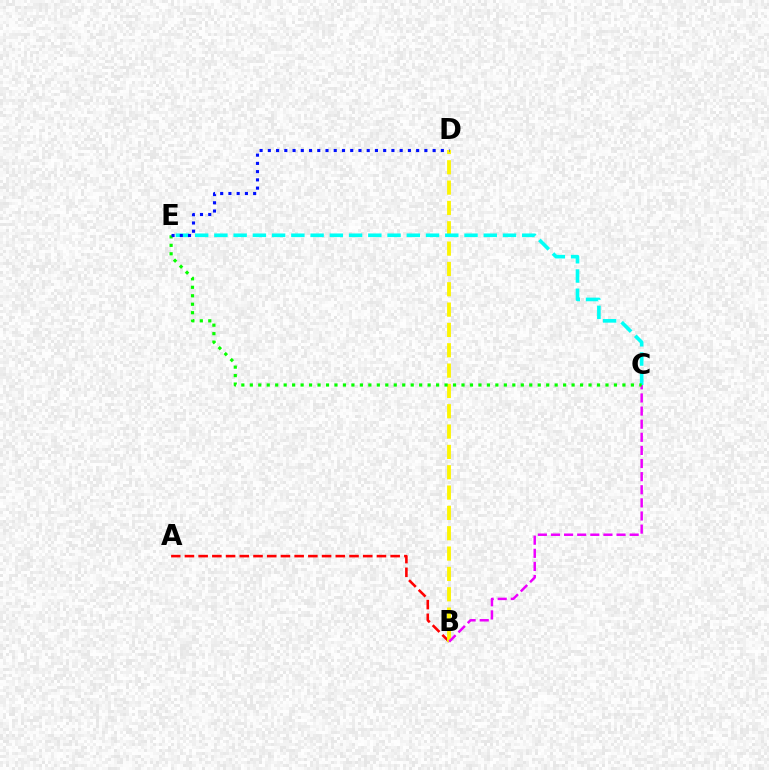{('A', 'B'): [{'color': '#ff0000', 'line_style': 'dashed', 'thickness': 1.86}], ('B', 'D'): [{'color': '#fcf500', 'line_style': 'dashed', 'thickness': 2.76}], ('B', 'C'): [{'color': '#ee00ff', 'line_style': 'dashed', 'thickness': 1.78}], ('C', 'E'): [{'color': '#00fff6', 'line_style': 'dashed', 'thickness': 2.61}, {'color': '#08ff00', 'line_style': 'dotted', 'thickness': 2.3}], ('D', 'E'): [{'color': '#0010ff', 'line_style': 'dotted', 'thickness': 2.24}]}